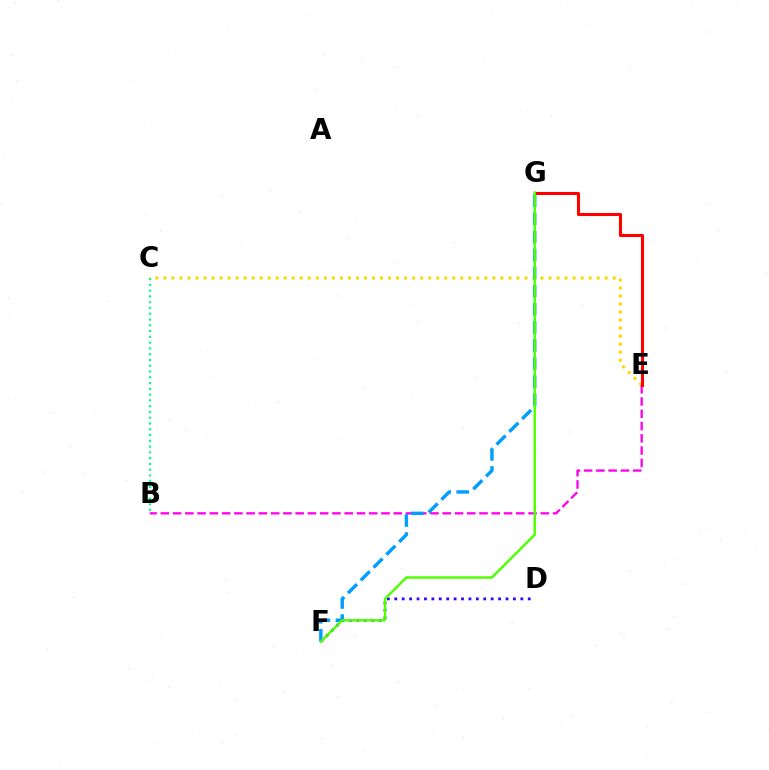{('C', 'E'): [{'color': '#ffd500', 'line_style': 'dotted', 'thickness': 2.18}], ('B', 'E'): [{'color': '#ff00ed', 'line_style': 'dashed', 'thickness': 1.67}], ('B', 'C'): [{'color': '#00ff86', 'line_style': 'dotted', 'thickness': 1.57}], ('E', 'G'): [{'color': '#ff0000', 'line_style': 'solid', 'thickness': 2.21}], ('D', 'F'): [{'color': '#3700ff', 'line_style': 'dotted', 'thickness': 2.01}], ('F', 'G'): [{'color': '#009eff', 'line_style': 'dashed', 'thickness': 2.46}, {'color': '#4fff00', 'line_style': 'solid', 'thickness': 1.75}]}